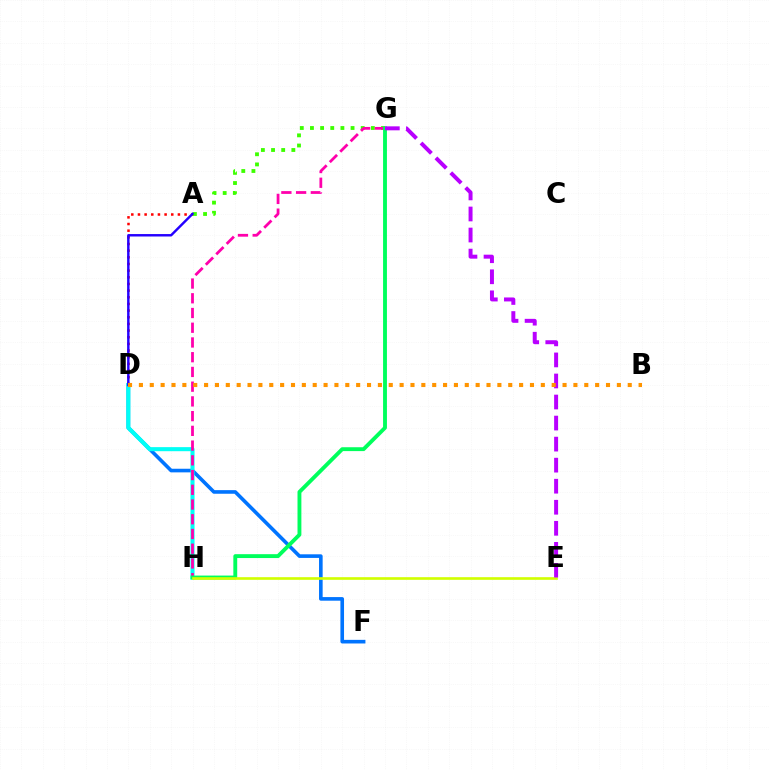{('D', 'F'): [{'color': '#0074ff', 'line_style': 'solid', 'thickness': 2.6}], ('A', 'D'): [{'color': '#ff0000', 'line_style': 'dotted', 'thickness': 1.81}, {'color': '#2500ff', 'line_style': 'solid', 'thickness': 1.76}], ('D', 'H'): [{'color': '#00fff6', 'line_style': 'solid', 'thickness': 2.93}], ('A', 'G'): [{'color': '#3dff00', 'line_style': 'dotted', 'thickness': 2.76}], ('G', 'H'): [{'color': '#ff00ac', 'line_style': 'dashed', 'thickness': 2.0}, {'color': '#00ff5c', 'line_style': 'solid', 'thickness': 2.79}], ('E', 'H'): [{'color': '#d1ff00', 'line_style': 'solid', 'thickness': 1.9}], ('E', 'G'): [{'color': '#b900ff', 'line_style': 'dashed', 'thickness': 2.86}], ('B', 'D'): [{'color': '#ff9400', 'line_style': 'dotted', 'thickness': 2.95}]}